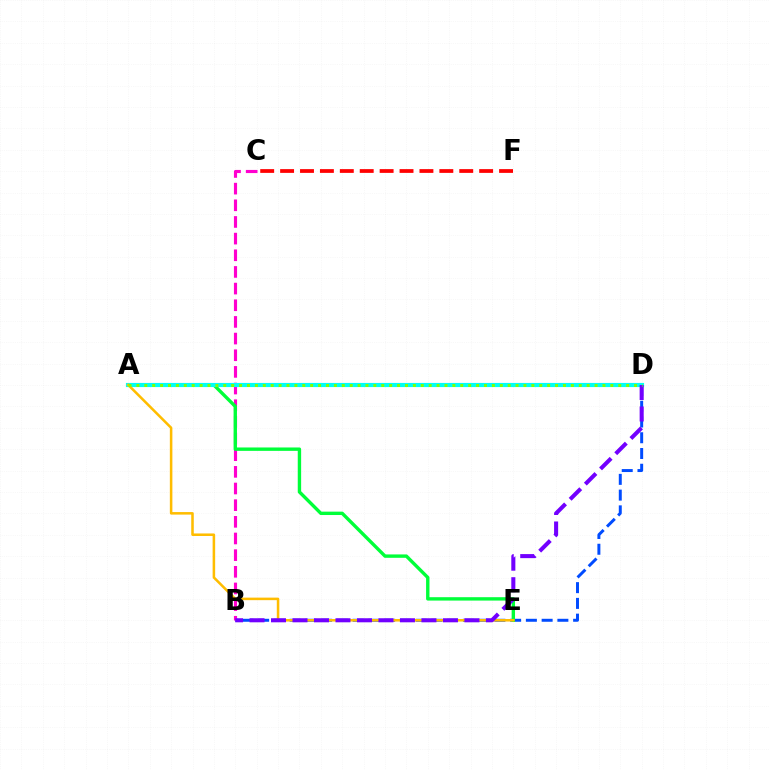{('B', 'D'): [{'color': '#004bff', 'line_style': 'dashed', 'thickness': 2.14}, {'color': '#7200ff', 'line_style': 'dashed', 'thickness': 2.92}], ('B', 'C'): [{'color': '#ff00cf', 'line_style': 'dashed', 'thickness': 2.26}], ('A', 'E'): [{'color': '#00ff39', 'line_style': 'solid', 'thickness': 2.44}, {'color': '#ffbd00', 'line_style': 'solid', 'thickness': 1.83}], ('A', 'D'): [{'color': '#00fff6', 'line_style': 'solid', 'thickness': 2.99}, {'color': '#84ff00', 'line_style': 'dotted', 'thickness': 2.15}], ('C', 'F'): [{'color': '#ff0000', 'line_style': 'dashed', 'thickness': 2.7}]}